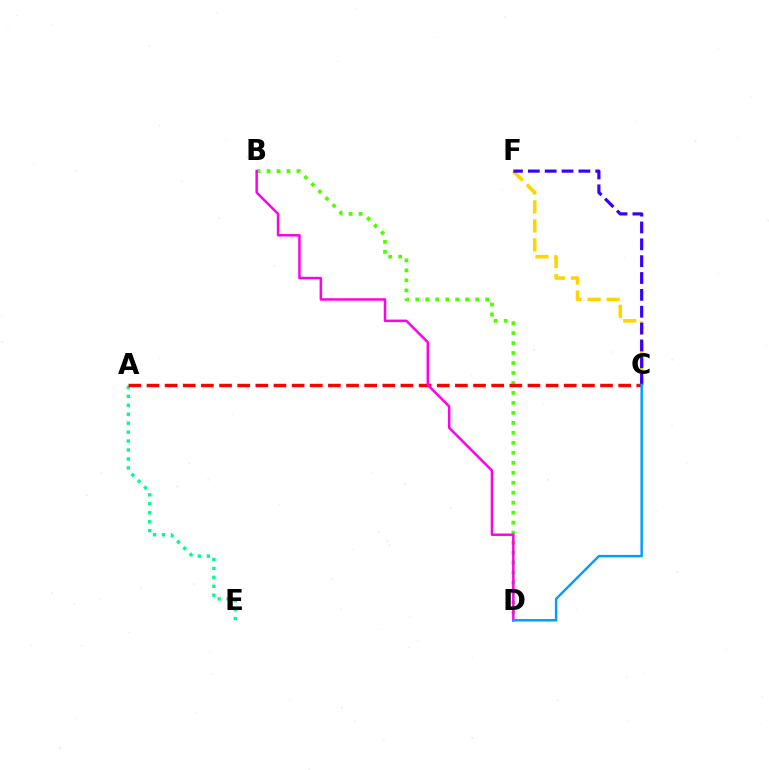{('A', 'E'): [{'color': '#00ff86', 'line_style': 'dotted', 'thickness': 2.43}], ('B', 'D'): [{'color': '#4fff00', 'line_style': 'dotted', 'thickness': 2.71}, {'color': '#ff00ed', 'line_style': 'solid', 'thickness': 1.79}], ('A', 'C'): [{'color': '#ff0000', 'line_style': 'dashed', 'thickness': 2.46}], ('C', 'F'): [{'color': '#ffd500', 'line_style': 'dashed', 'thickness': 2.58}, {'color': '#3700ff', 'line_style': 'dashed', 'thickness': 2.29}], ('C', 'D'): [{'color': '#009eff', 'line_style': 'solid', 'thickness': 1.77}]}